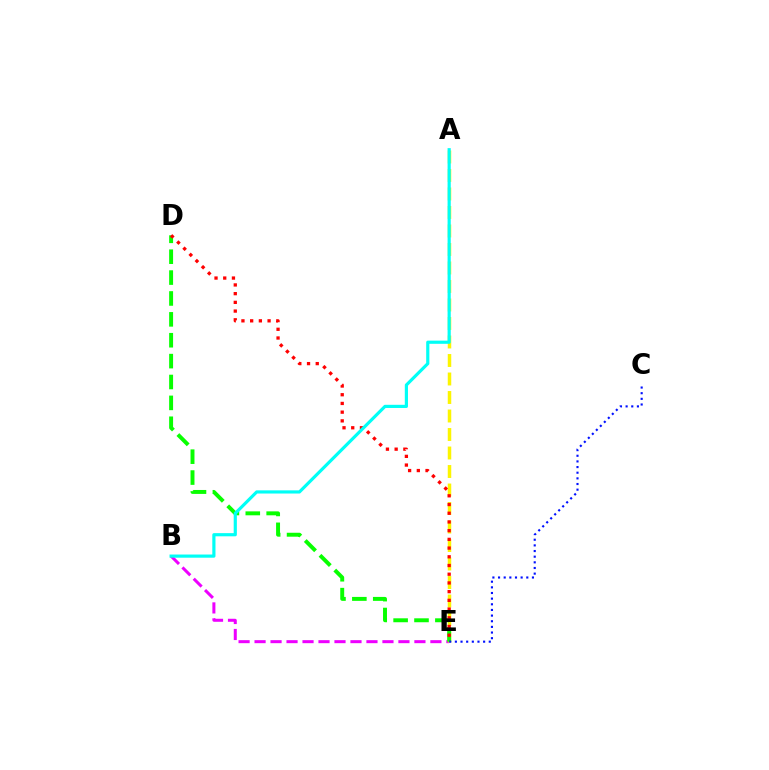{('B', 'E'): [{'color': '#ee00ff', 'line_style': 'dashed', 'thickness': 2.17}], ('A', 'E'): [{'color': '#fcf500', 'line_style': 'dashed', 'thickness': 2.51}], ('D', 'E'): [{'color': '#08ff00', 'line_style': 'dashed', 'thickness': 2.84}, {'color': '#ff0000', 'line_style': 'dotted', 'thickness': 2.37}], ('C', 'E'): [{'color': '#0010ff', 'line_style': 'dotted', 'thickness': 1.53}], ('A', 'B'): [{'color': '#00fff6', 'line_style': 'solid', 'thickness': 2.29}]}